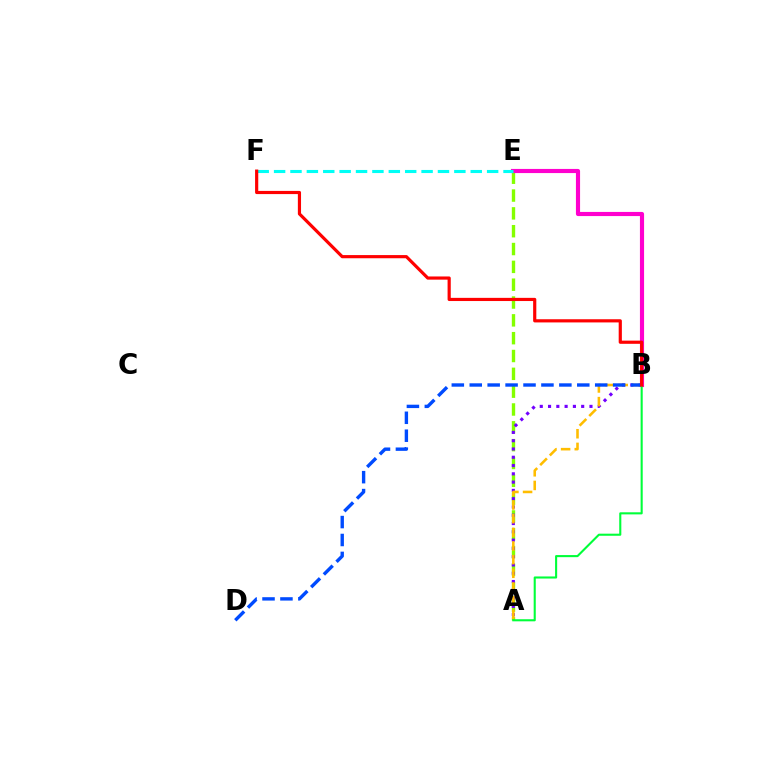{('A', 'E'): [{'color': '#84ff00', 'line_style': 'dashed', 'thickness': 2.42}], ('A', 'B'): [{'color': '#7200ff', 'line_style': 'dotted', 'thickness': 2.25}, {'color': '#ffbd00', 'line_style': 'dashed', 'thickness': 1.86}, {'color': '#00ff39', 'line_style': 'solid', 'thickness': 1.51}], ('B', 'E'): [{'color': '#ff00cf', 'line_style': 'solid', 'thickness': 2.98}], ('B', 'D'): [{'color': '#004bff', 'line_style': 'dashed', 'thickness': 2.43}], ('E', 'F'): [{'color': '#00fff6', 'line_style': 'dashed', 'thickness': 2.23}], ('B', 'F'): [{'color': '#ff0000', 'line_style': 'solid', 'thickness': 2.29}]}